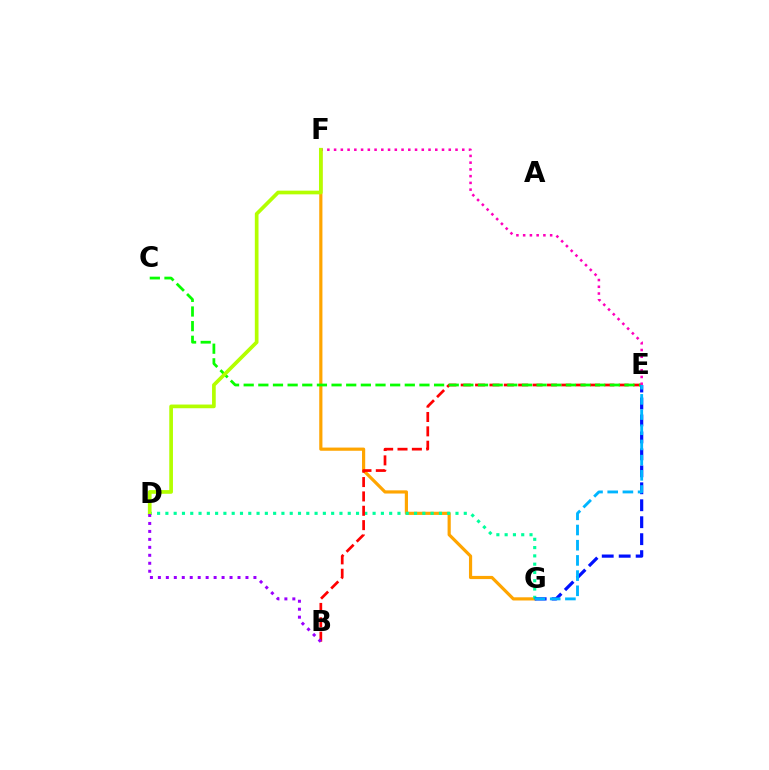{('F', 'G'): [{'color': '#ffa500', 'line_style': 'solid', 'thickness': 2.29}], ('D', 'G'): [{'color': '#00ff9d', 'line_style': 'dotted', 'thickness': 2.25}], ('B', 'E'): [{'color': '#ff0000', 'line_style': 'dashed', 'thickness': 1.95}], ('C', 'E'): [{'color': '#08ff00', 'line_style': 'dashed', 'thickness': 1.99}], ('E', 'F'): [{'color': '#ff00bd', 'line_style': 'dotted', 'thickness': 1.83}], ('E', 'G'): [{'color': '#0010ff', 'line_style': 'dashed', 'thickness': 2.3}, {'color': '#00b5ff', 'line_style': 'dashed', 'thickness': 2.06}], ('D', 'F'): [{'color': '#b3ff00', 'line_style': 'solid', 'thickness': 2.66}], ('B', 'D'): [{'color': '#9b00ff', 'line_style': 'dotted', 'thickness': 2.16}]}